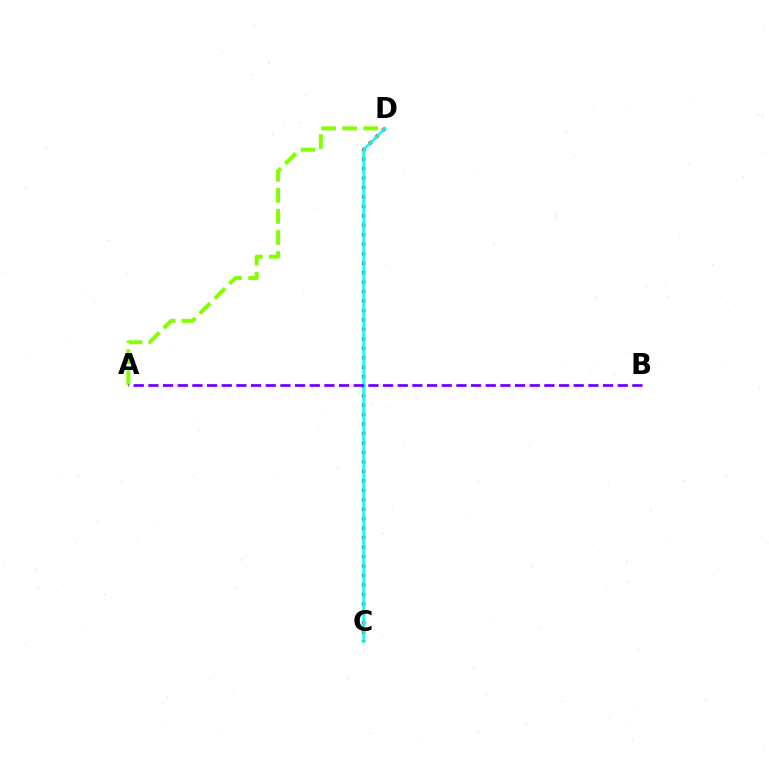{('A', 'D'): [{'color': '#84ff00', 'line_style': 'dashed', 'thickness': 2.86}], ('C', 'D'): [{'color': '#ff0000', 'line_style': 'dotted', 'thickness': 2.57}, {'color': '#00fff6', 'line_style': 'solid', 'thickness': 1.84}], ('A', 'B'): [{'color': '#7200ff', 'line_style': 'dashed', 'thickness': 1.99}]}